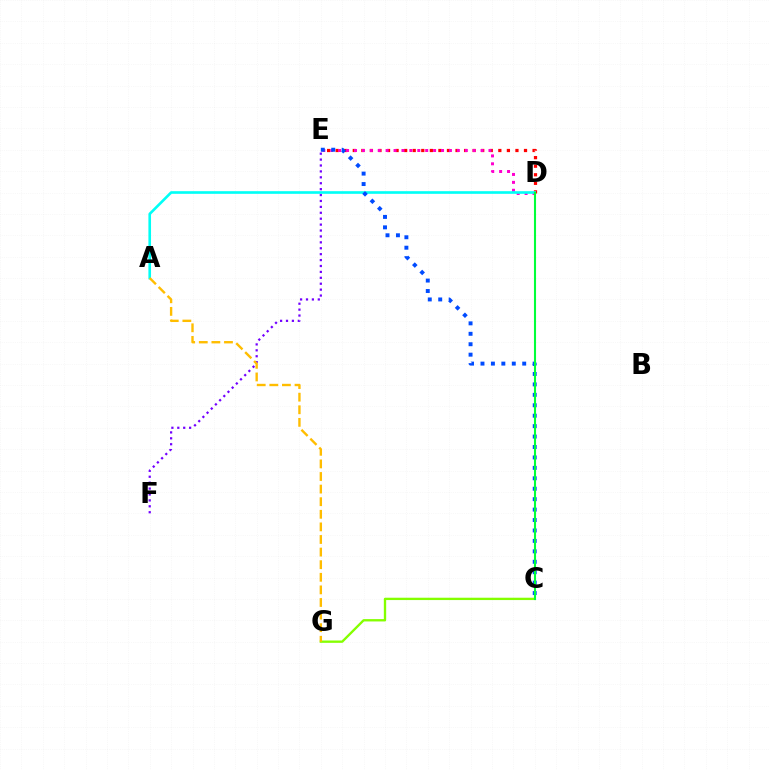{('D', 'E'): [{'color': '#ff0000', 'line_style': 'dotted', 'thickness': 2.33}, {'color': '#ff00cf', 'line_style': 'dotted', 'thickness': 2.15}], ('C', 'G'): [{'color': '#84ff00', 'line_style': 'solid', 'thickness': 1.68}], ('A', 'D'): [{'color': '#00fff6', 'line_style': 'solid', 'thickness': 1.89}], ('E', 'F'): [{'color': '#7200ff', 'line_style': 'dotted', 'thickness': 1.61}], ('C', 'E'): [{'color': '#004bff', 'line_style': 'dotted', 'thickness': 2.83}], ('A', 'G'): [{'color': '#ffbd00', 'line_style': 'dashed', 'thickness': 1.71}], ('C', 'D'): [{'color': '#00ff39', 'line_style': 'solid', 'thickness': 1.5}]}